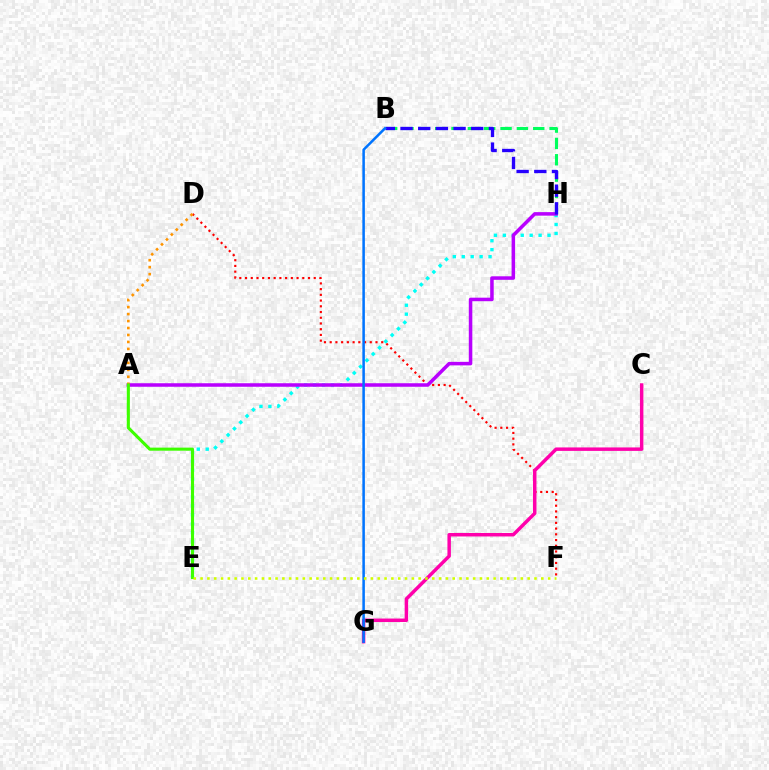{('B', 'H'): [{'color': '#00ff5c', 'line_style': 'dashed', 'thickness': 2.22}, {'color': '#2500ff', 'line_style': 'dashed', 'thickness': 2.4}], ('E', 'H'): [{'color': '#00fff6', 'line_style': 'dotted', 'thickness': 2.43}], ('D', 'F'): [{'color': '#ff0000', 'line_style': 'dotted', 'thickness': 1.56}], ('C', 'G'): [{'color': '#ff00ac', 'line_style': 'solid', 'thickness': 2.5}], ('A', 'H'): [{'color': '#b900ff', 'line_style': 'solid', 'thickness': 2.54}], ('A', 'D'): [{'color': '#ff9400', 'line_style': 'dotted', 'thickness': 1.89}], ('A', 'E'): [{'color': '#3dff00', 'line_style': 'solid', 'thickness': 2.22}], ('B', 'G'): [{'color': '#0074ff', 'line_style': 'solid', 'thickness': 1.82}], ('E', 'F'): [{'color': '#d1ff00', 'line_style': 'dotted', 'thickness': 1.85}]}